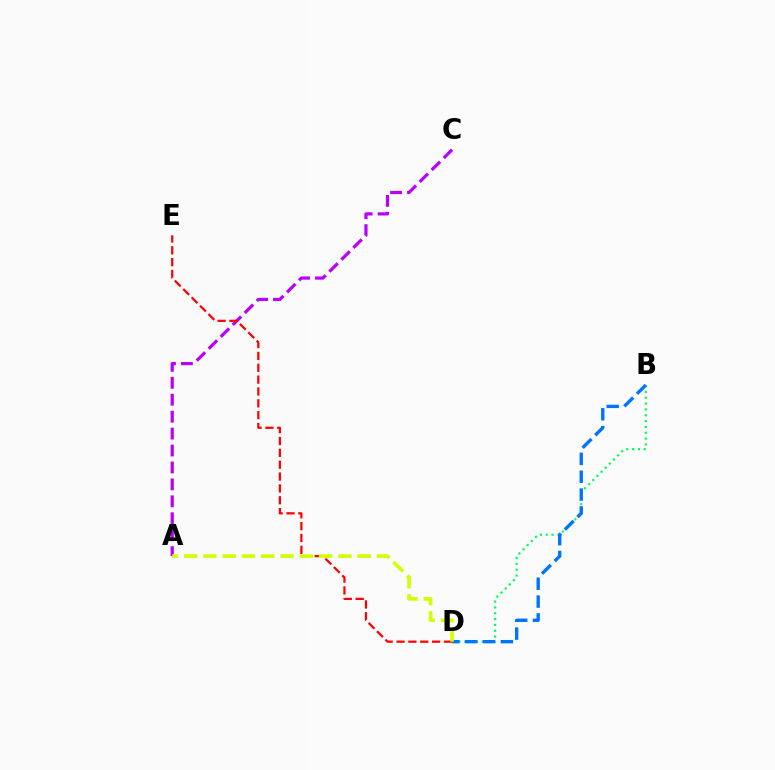{('B', 'D'): [{'color': '#00ff5c', 'line_style': 'dotted', 'thickness': 1.58}, {'color': '#0074ff', 'line_style': 'dashed', 'thickness': 2.42}], ('A', 'C'): [{'color': '#b900ff', 'line_style': 'dashed', 'thickness': 2.3}], ('D', 'E'): [{'color': '#ff0000', 'line_style': 'dashed', 'thickness': 1.61}], ('A', 'D'): [{'color': '#d1ff00', 'line_style': 'dashed', 'thickness': 2.62}]}